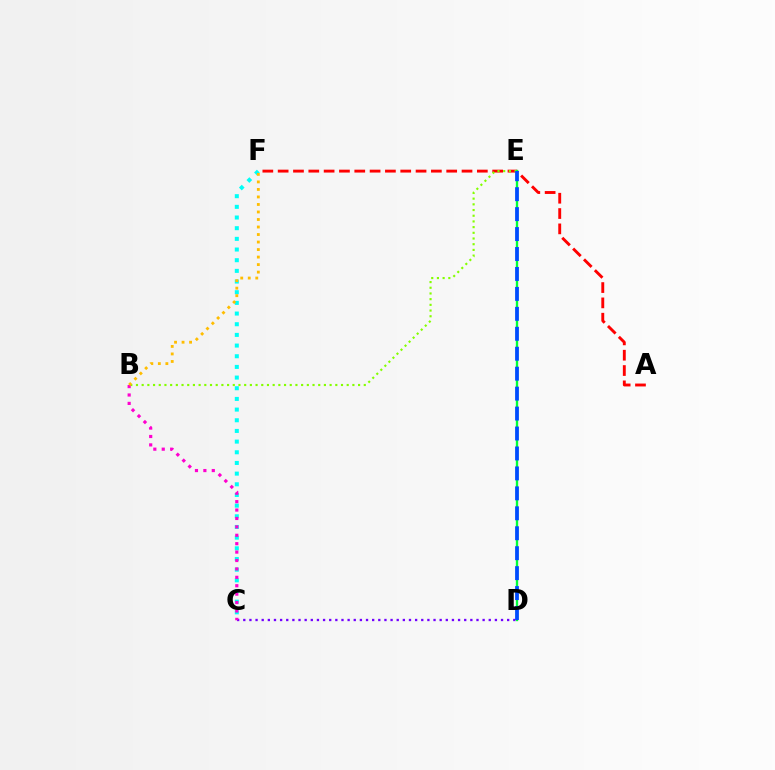{('A', 'F'): [{'color': '#ff0000', 'line_style': 'dashed', 'thickness': 2.08}], ('C', 'D'): [{'color': '#7200ff', 'line_style': 'dotted', 'thickness': 1.67}], ('C', 'F'): [{'color': '#00fff6', 'line_style': 'dotted', 'thickness': 2.9}], ('B', 'E'): [{'color': '#84ff00', 'line_style': 'dotted', 'thickness': 1.55}], ('D', 'E'): [{'color': '#00ff39', 'line_style': 'solid', 'thickness': 1.68}, {'color': '#004bff', 'line_style': 'dashed', 'thickness': 2.71}], ('B', 'C'): [{'color': '#ff00cf', 'line_style': 'dotted', 'thickness': 2.28}], ('B', 'F'): [{'color': '#ffbd00', 'line_style': 'dotted', 'thickness': 2.04}]}